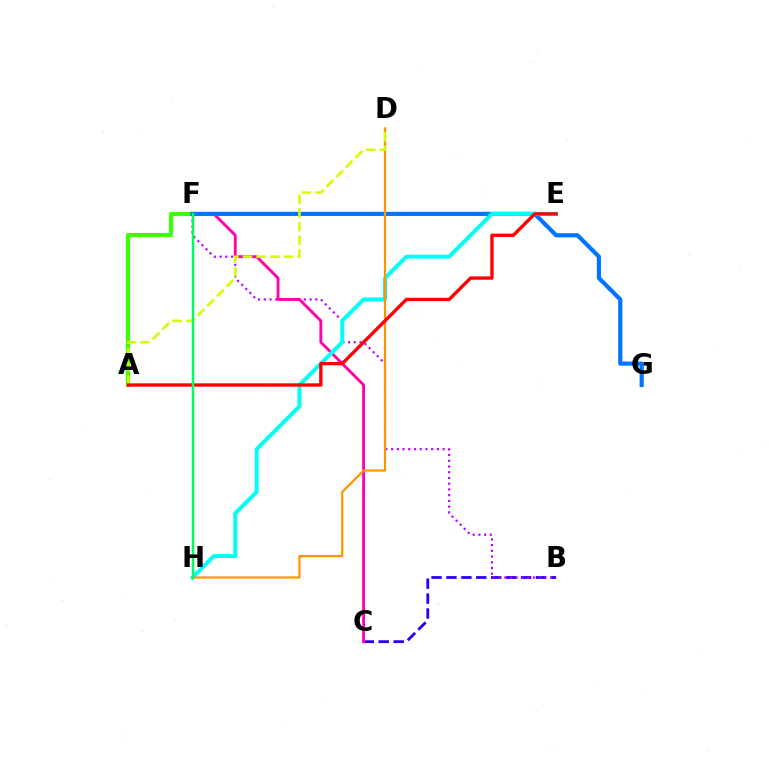{('A', 'F'): [{'color': '#3dff00', 'line_style': 'solid', 'thickness': 2.98}], ('B', 'C'): [{'color': '#2500ff', 'line_style': 'dashed', 'thickness': 2.03}], ('B', 'F'): [{'color': '#b900ff', 'line_style': 'dotted', 'thickness': 1.56}], ('C', 'F'): [{'color': '#ff00ac', 'line_style': 'solid', 'thickness': 2.06}], ('F', 'G'): [{'color': '#0074ff', 'line_style': 'solid', 'thickness': 2.99}], ('E', 'H'): [{'color': '#00fff6', 'line_style': 'solid', 'thickness': 2.86}], ('D', 'H'): [{'color': '#ff9400', 'line_style': 'solid', 'thickness': 1.59}], ('A', 'D'): [{'color': '#d1ff00', 'line_style': 'dashed', 'thickness': 1.86}], ('A', 'E'): [{'color': '#ff0000', 'line_style': 'solid', 'thickness': 2.4}], ('F', 'H'): [{'color': '#00ff5c', 'line_style': 'solid', 'thickness': 1.78}]}